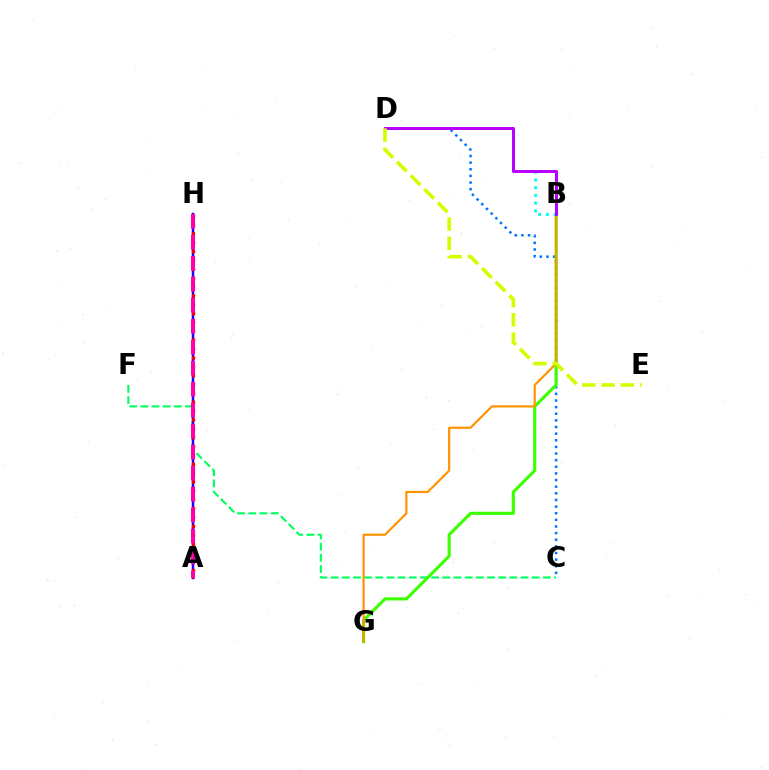{('C', 'F'): [{'color': '#00ff5c', 'line_style': 'dashed', 'thickness': 1.52}], ('A', 'H'): [{'color': '#2500ff', 'line_style': 'solid', 'thickness': 1.8}, {'color': '#ff0000', 'line_style': 'dotted', 'thickness': 2.41}, {'color': '#ff00ac', 'line_style': 'dashed', 'thickness': 2.85}], ('C', 'D'): [{'color': '#0074ff', 'line_style': 'dotted', 'thickness': 1.8}], ('B', 'G'): [{'color': '#3dff00', 'line_style': 'solid', 'thickness': 2.25}, {'color': '#ff9400', 'line_style': 'solid', 'thickness': 1.58}], ('B', 'D'): [{'color': '#00fff6', 'line_style': 'dotted', 'thickness': 2.1}, {'color': '#b900ff', 'line_style': 'solid', 'thickness': 2.15}], ('D', 'E'): [{'color': '#d1ff00', 'line_style': 'dashed', 'thickness': 2.62}]}